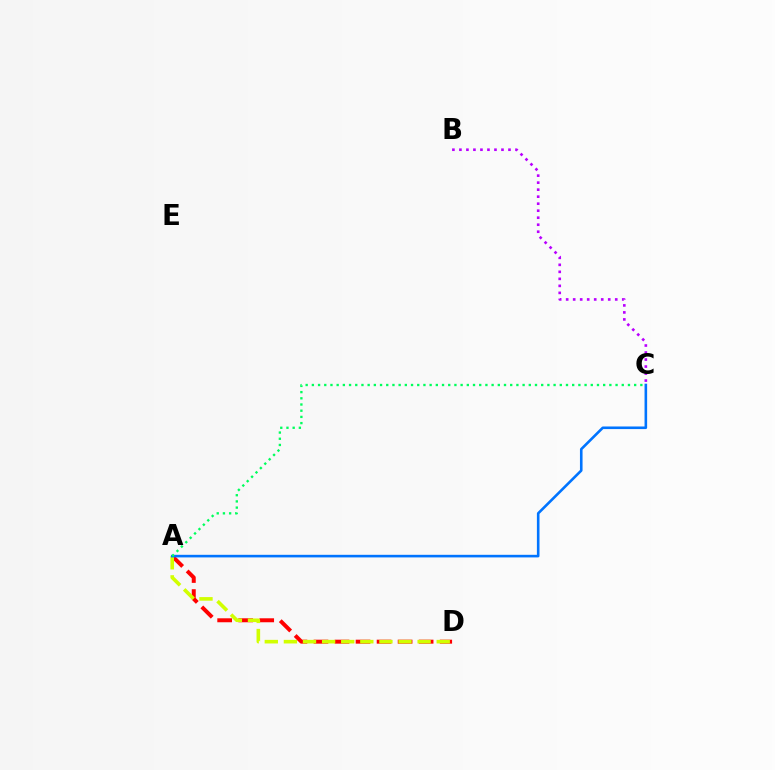{('A', 'D'): [{'color': '#ff0000', 'line_style': 'dashed', 'thickness': 2.86}, {'color': '#d1ff00', 'line_style': 'dashed', 'thickness': 2.6}], ('B', 'C'): [{'color': '#b900ff', 'line_style': 'dotted', 'thickness': 1.9}], ('A', 'C'): [{'color': '#0074ff', 'line_style': 'solid', 'thickness': 1.87}, {'color': '#00ff5c', 'line_style': 'dotted', 'thickness': 1.68}]}